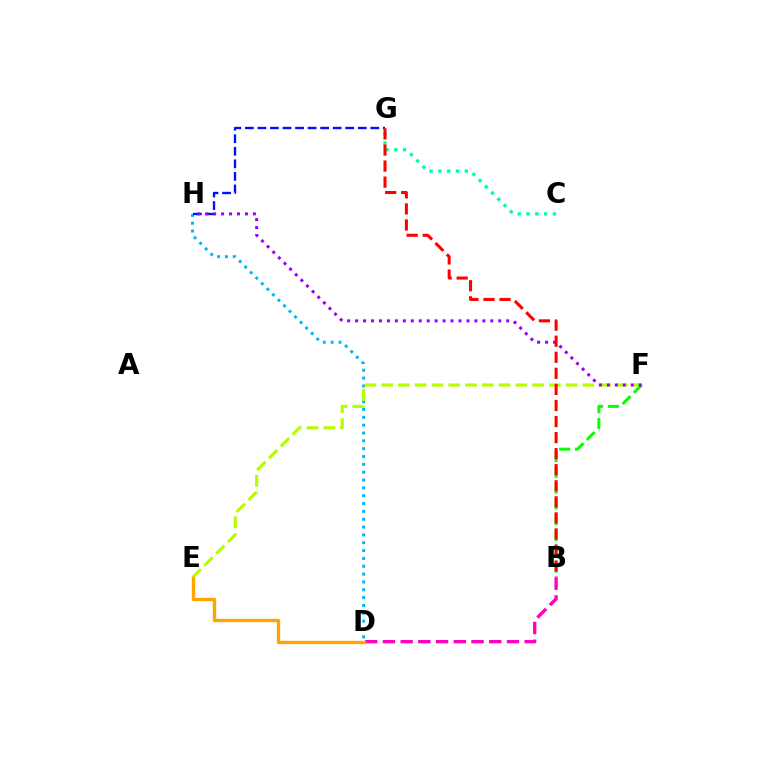{('D', 'H'): [{'color': '#00b5ff', 'line_style': 'dotted', 'thickness': 2.13}], ('G', 'H'): [{'color': '#0010ff', 'line_style': 'dashed', 'thickness': 1.7}], ('B', 'D'): [{'color': '#ff00bd', 'line_style': 'dashed', 'thickness': 2.41}], ('E', 'F'): [{'color': '#b3ff00', 'line_style': 'dashed', 'thickness': 2.28}], ('D', 'E'): [{'color': '#ffa500', 'line_style': 'solid', 'thickness': 2.41}], ('B', 'F'): [{'color': '#08ff00', 'line_style': 'dashed', 'thickness': 2.15}], ('F', 'H'): [{'color': '#9b00ff', 'line_style': 'dotted', 'thickness': 2.16}], ('C', 'G'): [{'color': '#00ff9d', 'line_style': 'dotted', 'thickness': 2.4}], ('B', 'G'): [{'color': '#ff0000', 'line_style': 'dashed', 'thickness': 2.18}]}